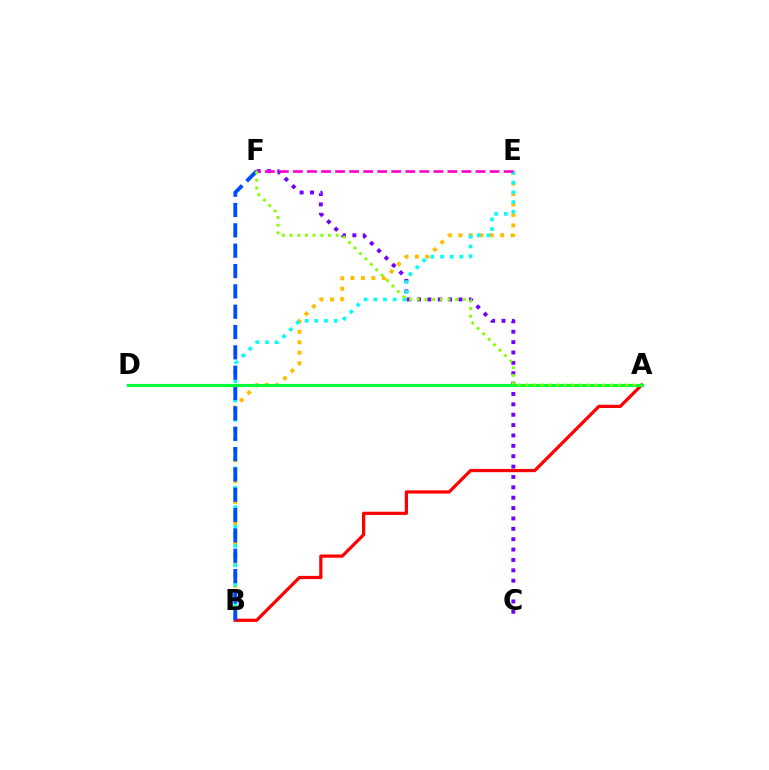{('B', 'E'): [{'color': '#ffbd00', 'line_style': 'dotted', 'thickness': 2.84}, {'color': '#00fff6', 'line_style': 'dotted', 'thickness': 2.63}], ('C', 'F'): [{'color': '#7200ff', 'line_style': 'dotted', 'thickness': 2.82}], ('A', 'B'): [{'color': '#ff0000', 'line_style': 'solid', 'thickness': 2.33}], ('B', 'F'): [{'color': '#004bff', 'line_style': 'dashed', 'thickness': 2.76}], ('E', 'F'): [{'color': '#ff00cf', 'line_style': 'dashed', 'thickness': 1.91}], ('A', 'D'): [{'color': '#00ff39', 'line_style': 'solid', 'thickness': 2.25}], ('A', 'F'): [{'color': '#84ff00', 'line_style': 'dotted', 'thickness': 2.09}]}